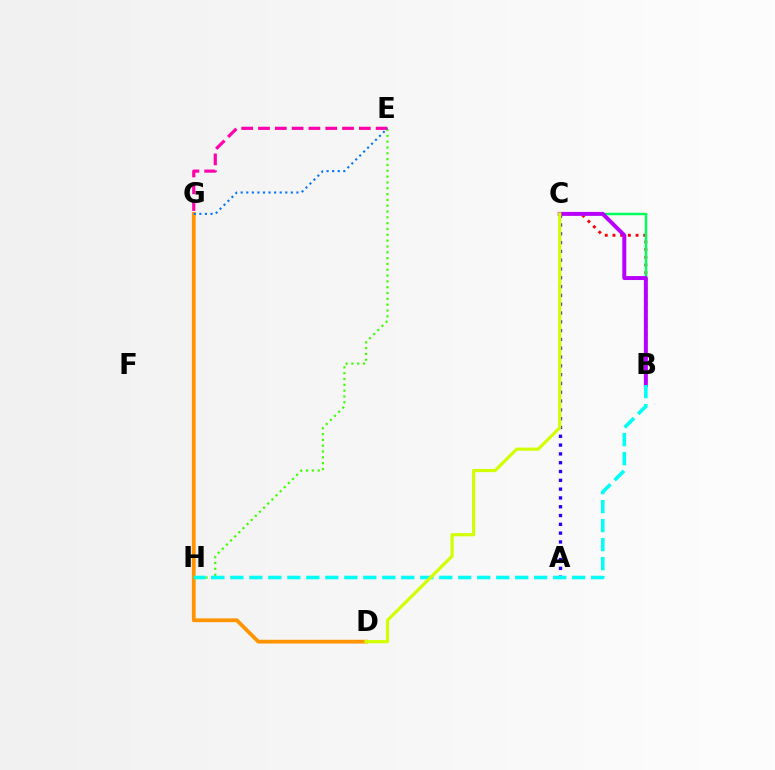{('D', 'G'): [{'color': '#ff9400', 'line_style': 'solid', 'thickness': 2.72}], ('B', 'C'): [{'color': '#ff0000', 'line_style': 'dotted', 'thickness': 2.09}, {'color': '#00ff5c', 'line_style': 'solid', 'thickness': 1.79}, {'color': '#b900ff', 'line_style': 'solid', 'thickness': 2.85}], ('E', 'H'): [{'color': '#3dff00', 'line_style': 'dotted', 'thickness': 1.58}], ('E', 'G'): [{'color': '#ff00ac', 'line_style': 'dashed', 'thickness': 2.28}, {'color': '#0074ff', 'line_style': 'dotted', 'thickness': 1.51}], ('A', 'C'): [{'color': '#2500ff', 'line_style': 'dotted', 'thickness': 2.39}], ('B', 'H'): [{'color': '#00fff6', 'line_style': 'dashed', 'thickness': 2.58}], ('C', 'D'): [{'color': '#d1ff00', 'line_style': 'solid', 'thickness': 2.28}]}